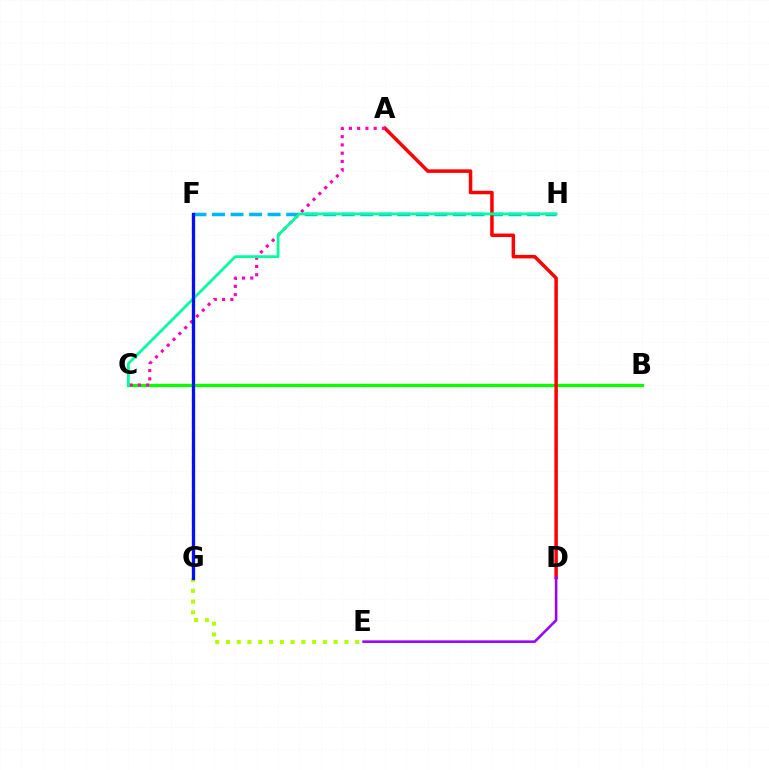{('F', 'H'): [{'color': '#00b5ff', 'line_style': 'dashed', 'thickness': 2.52}], ('B', 'C'): [{'color': '#08ff00', 'line_style': 'solid', 'thickness': 2.34}], ('A', 'D'): [{'color': '#ff0000', 'line_style': 'solid', 'thickness': 2.52}], ('A', 'C'): [{'color': '#ff00bd', 'line_style': 'dotted', 'thickness': 2.24}], ('F', 'G'): [{'color': '#ffa500', 'line_style': 'dashed', 'thickness': 1.64}, {'color': '#0010ff', 'line_style': 'solid', 'thickness': 2.36}], ('C', 'H'): [{'color': '#00ff9d', 'line_style': 'solid', 'thickness': 2.01}], ('E', 'G'): [{'color': '#b3ff00', 'line_style': 'dotted', 'thickness': 2.93}], ('D', 'E'): [{'color': '#9b00ff', 'line_style': 'solid', 'thickness': 1.84}]}